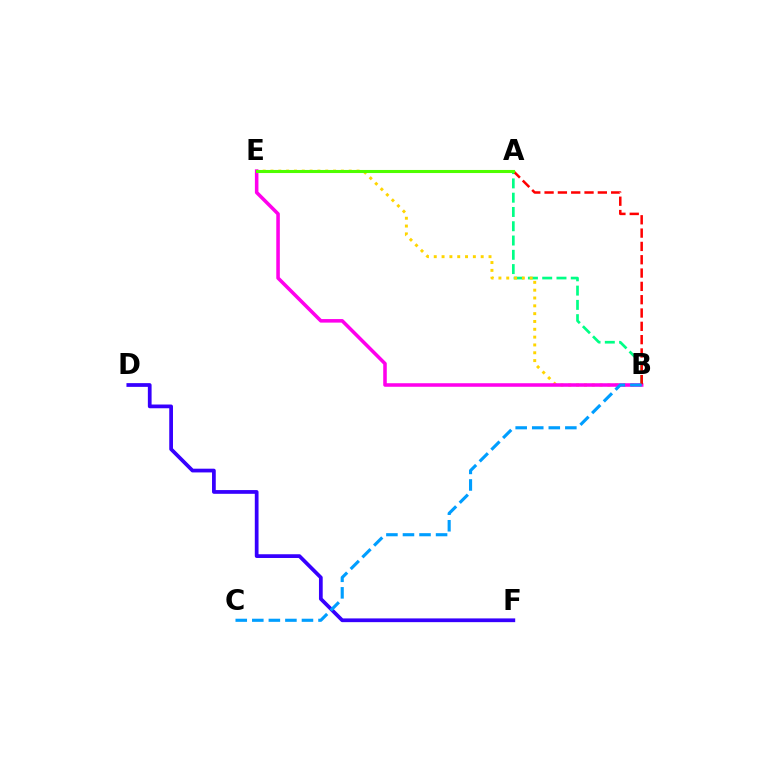{('A', 'B'): [{'color': '#00ff86', 'line_style': 'dashed', 'thickness': 1.94}, {'color': '#ff0000', 'line_style': 'dashed', 'thickness': 1.81}], ('B', 'E'): [{'color': '#ffd500', 'line_style': 'dotted', 'thickness': 2.13}, {'color': '#ff00ed', 'line_style': 'solid', 'thickness': 2.56}], ('D', 'F'): [{'color': '#3700ff', 'line_style': 'solid', 'thickness': 2.69}], ('B', 'C'): [{'color': '#009eff', 'line_style': 'dashed', 'thickness': 2.25}], ('A', 'E'): [{'color': '#4fff00', 'line_style': 'solid', 'thickness': 2.21}]}